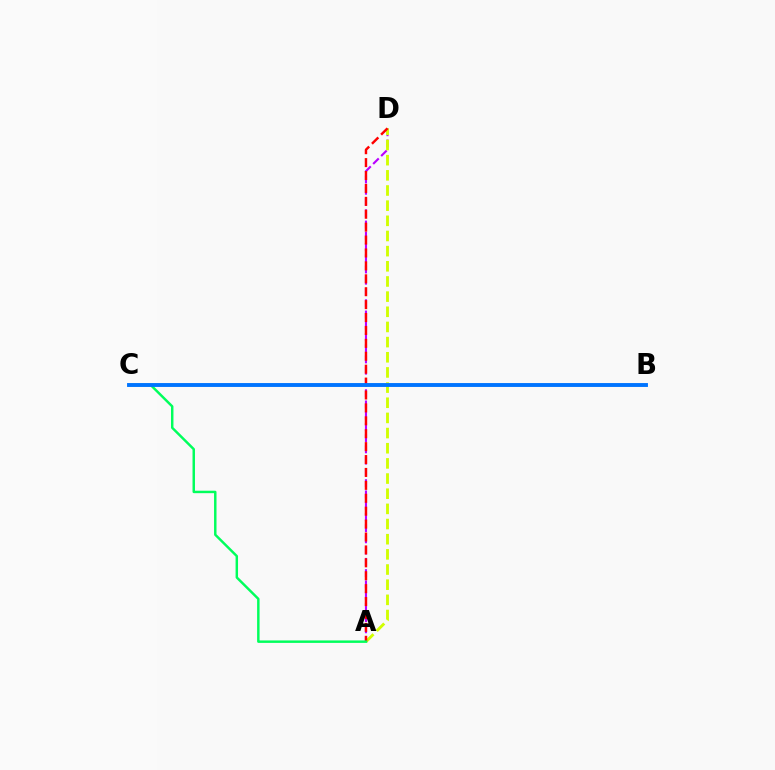{('A', 'D'): [{'color': '#b900ff', 'line_style': 'dashed', 'thickness': 1.53}, {'color': '#d1ff00', 'line_style': 'dashed', 'thickness': 2.06}, {'color': '#ff0000', 'line_style': 'dashed', 'thickness': 1.75}], ('A', 'C'): [{'color': '#00ff5c', 'line_style': 'solid', 'thickness': 1.77}], ('B', 'C'): [{'color': '#0074ff', 'line_style': 'solid', 'thickness': 2.8}]}